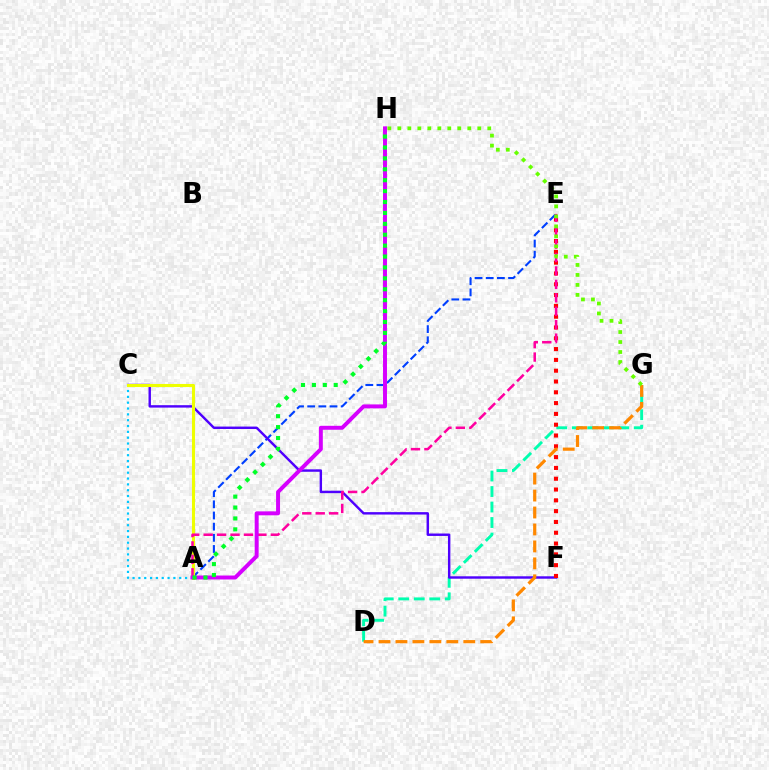{('A', 'E'): [{'color': '#003fff', 'line_style': 'dashed', 'thickness': 1.52}, {'color': '#ff00a0', 'line_style': 'dashed', 'thickness': 1.83}], ('D', 'G'): [{'color': '#00ffaf', 'line_style': 'dashed', 'thickness': 2.11}, {'color': '#ff8800', 'line_style': 'dashed', 'thickness': 2.3}], ('A', 'C'): [{'color': '#00c7ff', 'line_style': 'dotted', 'thickness': 1.59}, {'color': '#eeff00', 'line_style': 'solid', 'thickness': 2.21}], ('C', 'F'): [{'color': '#4f00ff', 'line_style': 'solid', 'thickness': 1.74}], ('E', 'F'): [{'color': '#ff0000', 'line_style': 'dotted', 'thickness': 2.94}], ('G', 'H'): [{'color': '#66ff00', 'line_style': 'dotted', 'thickness': 2.71}], ('A', 'H'): [{'color': '#d600ff', 'line_style': 'solid', 'thickness': 2.84}, {'color': '#00ff27', 'line_style': 'dotted', 'thickness': 2.96}]}